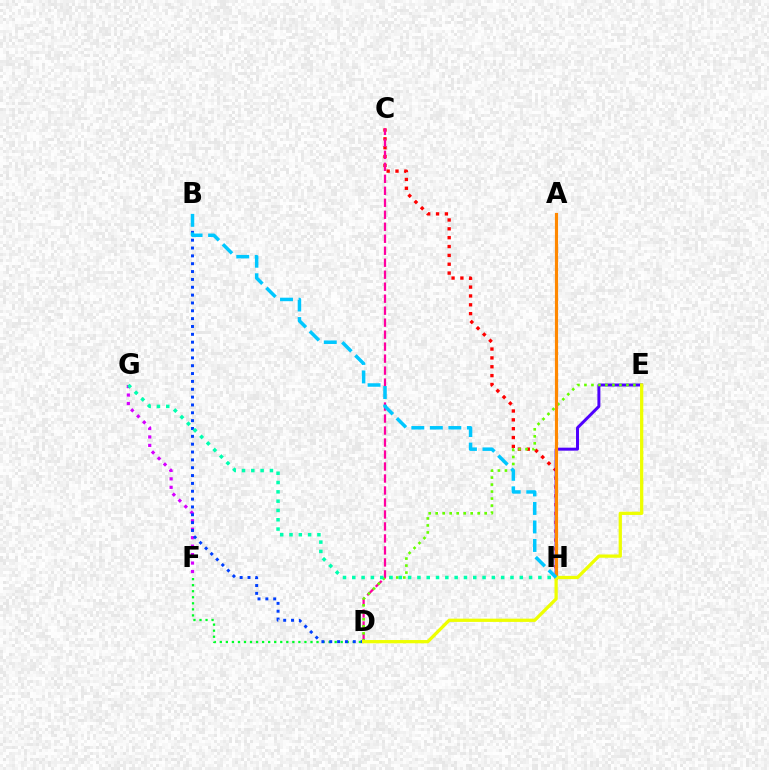{('F', 'G'): [{'color': '#d600ff', 'line_style': 'dotted', 'thickness': 2.3}], ('C', 'H'): [{'color': '#ff0000', 'line_style': 'dotted', 'thickness': 2.4}], ('D', 'F'): [{'color': '#00ff27', 'line_style': 'dotted', 'thickness': 1.64}], ('E', 'H'): [{'color': '#4f00ff', 'line_style': 'solid', 'thickness': 2.14}], ('C', 'D'): [{'color': '#ff00a0', 'line_style': 'dashed', 'thickness': 1.63}], ('B', 'D'): [{'color': '#003fff', 'line_style': 'dotted', 'thickness': 2.13}], ('D', 'E'): [{'color': '#66ff00', 'line_style': 'dotted', 'thickness': 1.9}, {'color': '#eeff00', 'line_style': 'solid', 'thickness': 2.35}], ('G', 'H'): [{'color': '#00ffaf', 'line_style': 'dotted', 'thickness': 2.53}], ('A', 'H'): [{'color': '#ff8800', 'line_style': 'solid', 'thickness': 2.28}], ('B', 'H'): [{'color': '#00c7ff', 'line_style': 'dashed', 'thickness': 2.51}]}